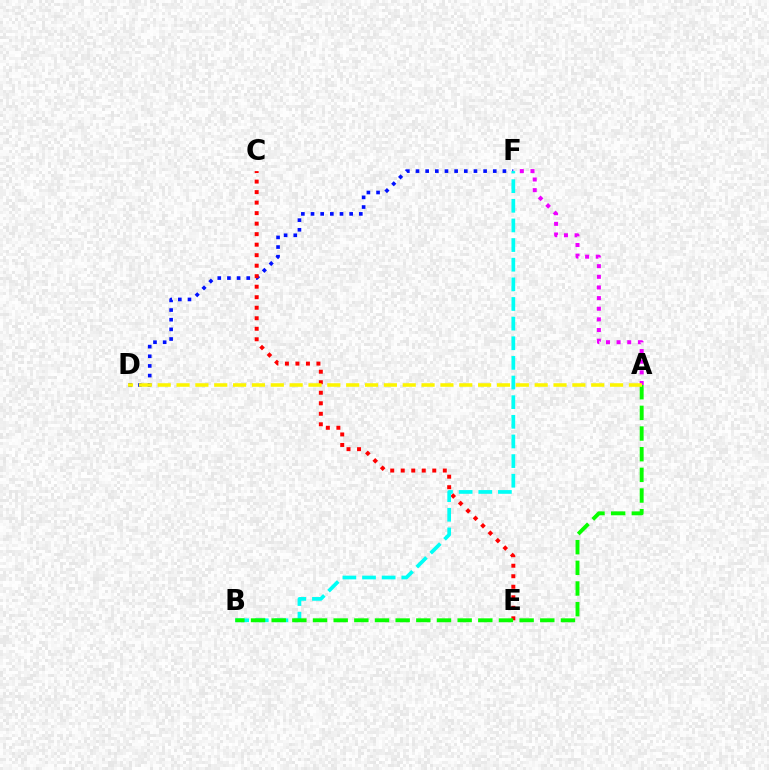{('D', 'F'): [{'color': '#0010ff', 'line_style': 'dotted', 'thickness': 2.62}], ('A', 'F'): [{'color': '#ee00ff', 'line_style': 'dotted', 'thickness': 2.89}], ('C', 'E'): [{'color': '#ff0000', 'line_style': 'dotted', 'thickness': 2.86}], ('B', 'F'): [{'color': '#00fff6', 'line_style': 'dashed', 'thickness': 2.67}], ('A', 'B'): [{'color': '#08ff00', 'line_style': 'dashed', 'thickness': 2.81}], ('A', 'D'): [{'color': '#fcf500', 'line_style': 'dashed', 'thickness': 2.56}]}